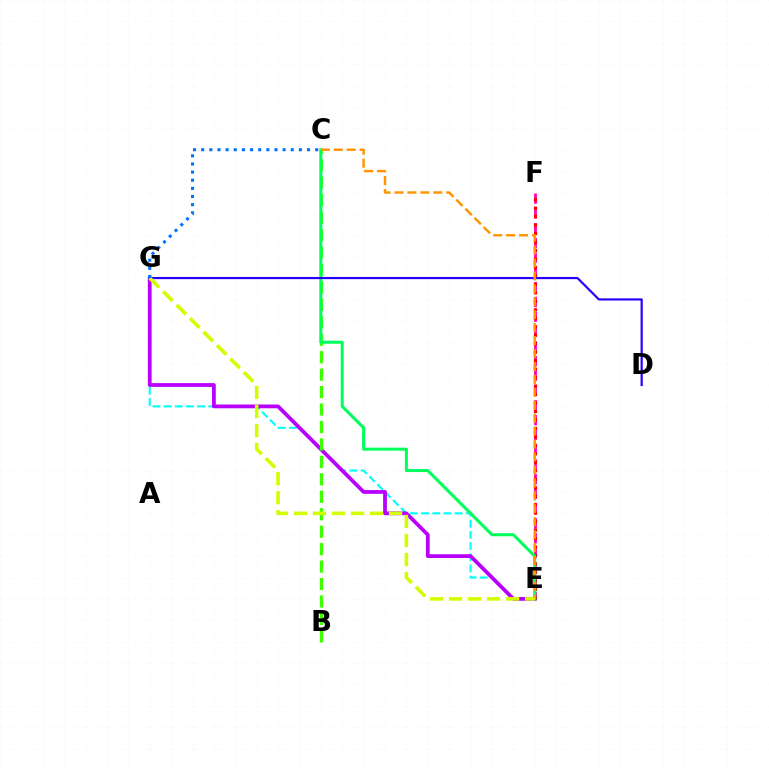{('E', 'F'): [{'color': '#ff00ac', 'line_style': 'dashed', 'thickness': 2.01}, {'color': '#ff0000', 'line_style': 'dotted', 'thickness': 2.3}], ('E', 'G'): [{'color': '#00fff6', 'line_style': 'dashed', 'thickness': 1.52}, {'color': '#b900ff', 'line_style': 'solid', 'thickness': 2.72}, {'color': '#d1ff00', 'line_style': 'dashed', 'thickness': 2.58}], ('B', 'C'): [{'color': '#3dff00', 'line_style': 'dashed', 'thickness': 2.37}], ('C', 'E'): [{'color': '#00ff5c', 'line_style': 'solid', 'thickness': 2.18}, {'color': '#ff9400', 'line_style': 'dashed', 'thickness': 1.76}], ('D', 'G'): [{'color': '#2500ff', 'line_style': 'solid', 'thickness': 1.57}], ('C', 'G'): [{'color': '#0074ff', 'line_style': 'dotted', 'thickness': 2.21}]}